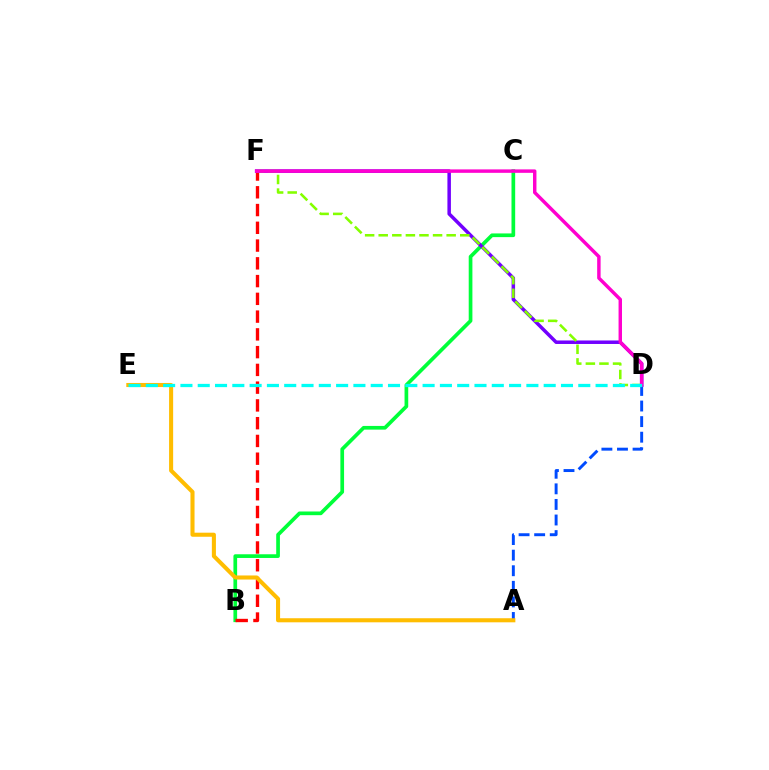{('B', 'C'): [{'color': '#00ff39', 'line_style': 'solid', 'thickness': 2.66}], ('A', 'D'): [{'color': '#004bff', 'line_style': 'dashed', 'thickness': 2.12}], ('B', 'F'): [{'color': '#ff0000', 'line_style': 'dashed', 'thickness': 2.41}], ('D', 'F'): [{'color': '#7200ff', 'line_style': 'solid', 'thickness': 2.52}, {'color': '#84ff00', 'line_style': 'dashed', 'thickness': 1.85}, {'color': '#ff00cf', 'line_style': 'solid', 'thickness': 2.48}], ('A', 'E'): [{'color': '#ffbd00', 'line_style': 'solid', 'thickness': 2.93}], ('D', 'E'): [{'color': '#00fff6', 'line_style': 'dashed', 'thickness': 2.35}]}